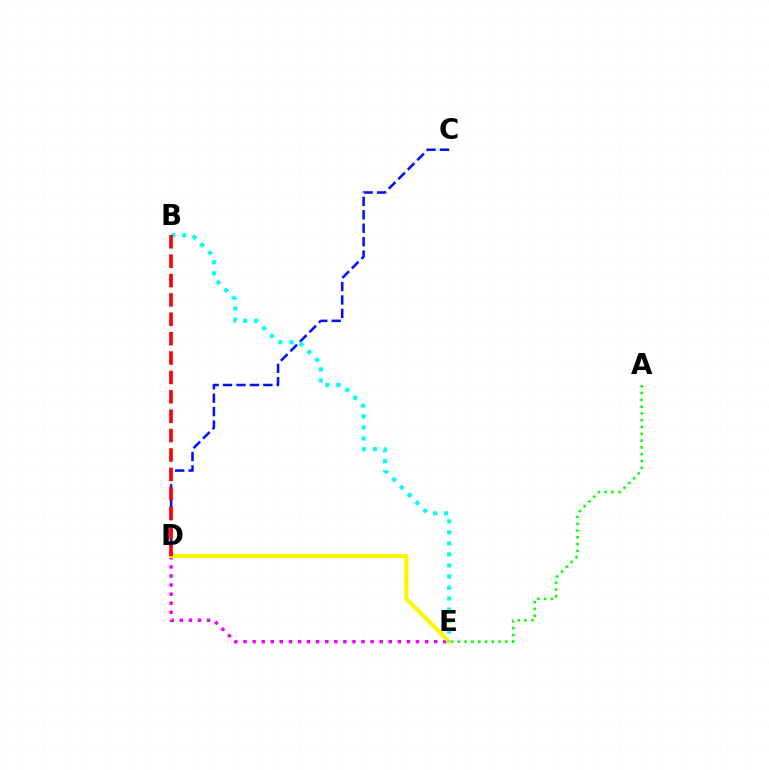{('D', 'E'): [{'color': '#ee00ff', 'line_style': 'dotted', 'thickness': 2.47}, {'color': '#fcf500', 'line_style': 'solid', 'thickness': 2.93}], ('A', 'E'): [{'color': '#08ff00', 'line_style': 'dotted', 'thickness': 1.84}], ('C', 'D'): [{'color': '#0010ff', 'line_style': 'dashed', 'thickness': 1.82}], ('B', 'E'): [{'color': '#00fff6', 'line_style': 'dotted', 'thickness': 3.0}], ('B', 'D'): [{'color': '#ff0000', 'line_style': 'dashed', 'thickness': 2.63}]}